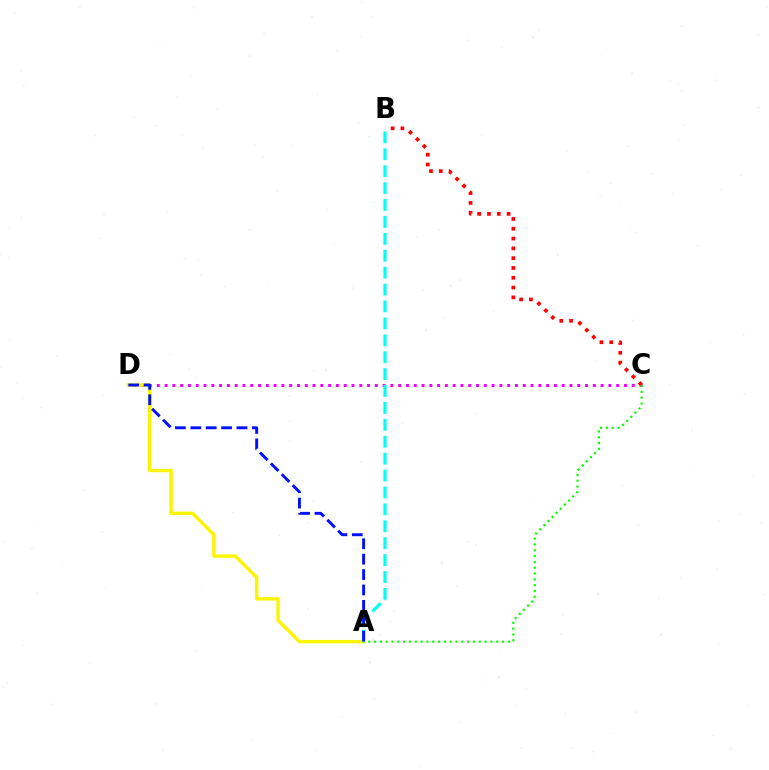{('C', 'D'): [{'color': '#ee00ff', 'line_style': 'dotted', 'thickness': 2.12}], ('B', 'C'): [{'color': '#ff0000', 'line_style': 'dotted', 'thickness': 2.66}], ('A', 'D'): [{'color': '#fcf500', 'line_style': 'solid', 'thickness': 2.47}, {'color': '#0010ff', 'line_style': 'dashed', 'thickness': 2.09}], ('A', 'C'): [{'color': '#08ff00', 'line_style': 'dotted', 'thickness': 1.58}], ('A', 'B'): [{'color': '#00fff6', 'line_style': 'dashed', 'thickness': 2.3}]}